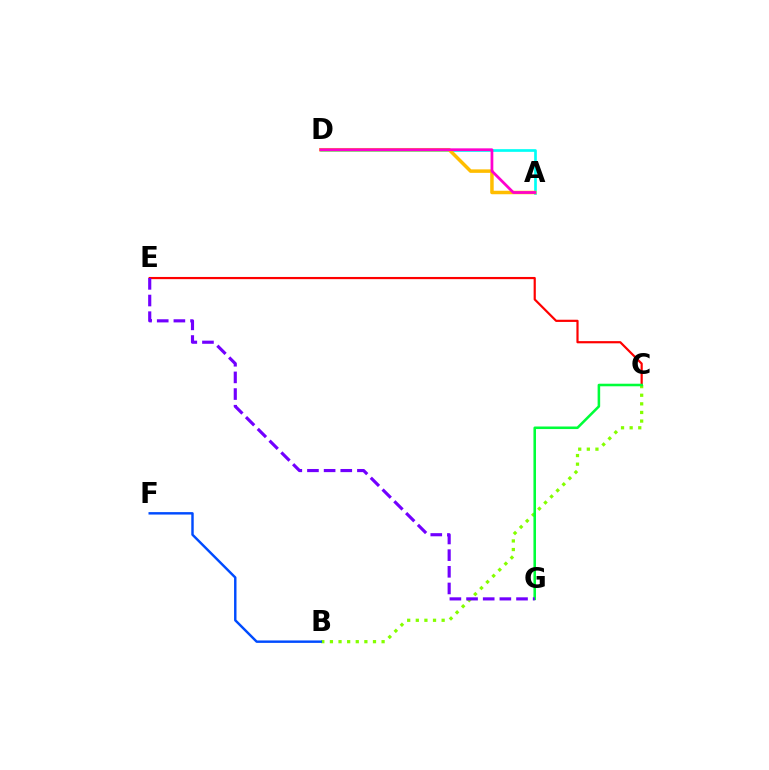{('B', 'C'): [{'color': '#84ff00', 'line_style': 'dotted', 'thickness': 2.34}], ('A', 'D'): [{'color': '#00fff6', 'line_style': 'solid', 'thickness': 1.93}, {'color': '#ffbd00', 'line_style': 'solid', 'thickness': 2.51}, {'color': '#ff00cf', 'line_style': 'solid', 'thickness': 1.99}], ('C', 'E'): [{'color': '#ff0000', 'line_style': 'solid', 'thickness': 1.58}], ('B', 'F'): [{'color': '#004bff', 'line_style': 'solid', 'thickness': 1.75}], ('C', 'G'): [{'color': '#00ff39', 'line_style': 'solid', 'thickness': 1.84}], ('E', 'G'): [{'color': '#7200ff', 'line_style': 'dashed', 'thickness': 2.26}]}